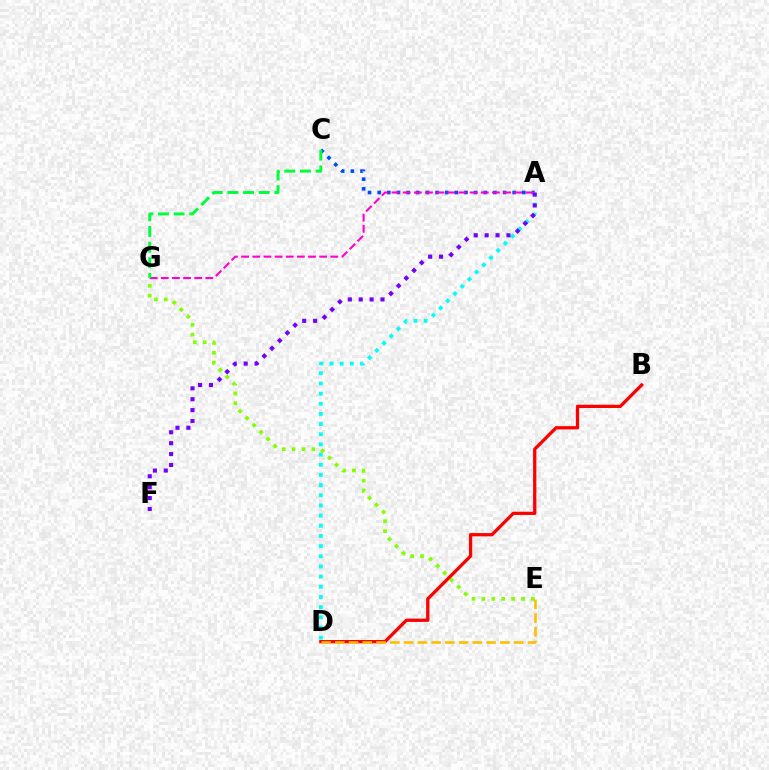{('A', 'C'): [{'color': '#004bff', 'line_style': 'dotted', 'thickness': 2.62}], ('A', 'D'): [{'color': '#00fff6', 'line_style': 'dotted', 'thickness': 2.76}], ('E', 'G'): [{'color': '#84ff00', 'line_style': 'dotted', 'thickness': 2.69}], ('A', 'F'): [{'color': '#7200ff', 'line_style': 'dotted', 'thickness': 2.96}], ('B', 'D'): [{'color': '#ff0000', 'line_style': 'solid', 'thickness': 2.36}], ('A', 'G'): [{'color': '#ff00cf', 'line_style': 'dashed', 'thickness': 1.51}], ('C', 'G'): [{'color': '#00ff39', 'line_style': 'dashed', 'thickness': 2.13}], ('D', 'E'): [{'color': '#ffbd00', 'line_style': 'dashed', 'thickness': 1.87}]}